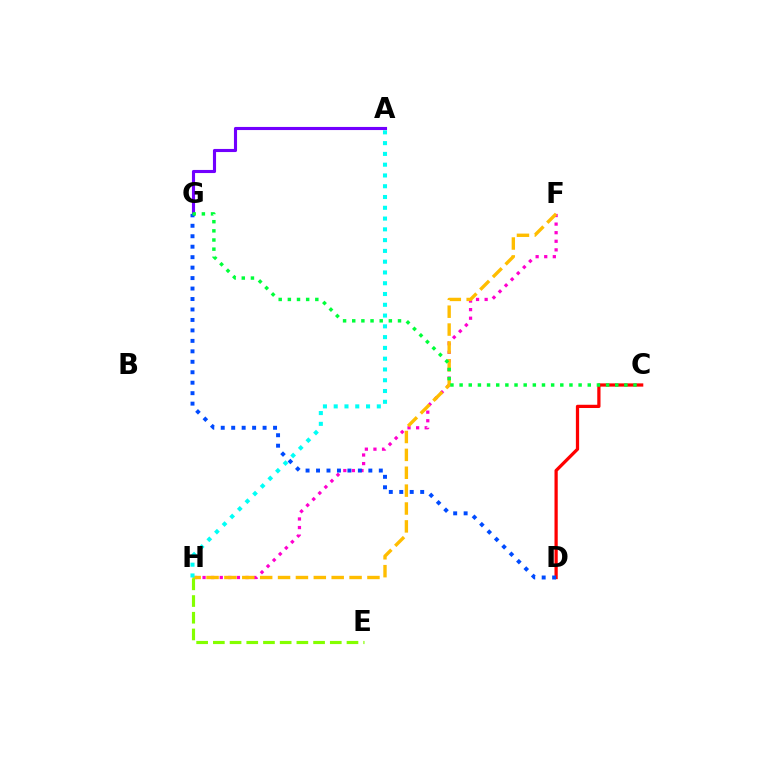{('C', 'D'): [{'color': '#ff0000', 'line_style': 'solid', 'thickness': 2.34}], ('A', 'G'): [{'color': '#7200ff', 'line_style': 'solid', 'thickness': 2.24}], ('F', 'H'): [{'color': '#ff00cf', 'line_style': 'dotted', 'thickness': 2.33}, {'color': '#ffbd00', 'line_style': 'dashed', 'thickness': 2.43}], ('D', 'G'): [{'color': '#004bff', 'line_style': 'dotted', 'thickness': 2.84}], ('C', 'G'): [{'color': '#00ff39', 'line_style': 'dotted', 'thickness': 2.49}], ('E', 'H'): [{'color': '#84ff00', 'line_style': 'dashed', 'thickness': 2.27}], ('A', 'H'): [{'color': '#00fff6', 'line_style': 'dotted', 'thickness': 2.93}]}